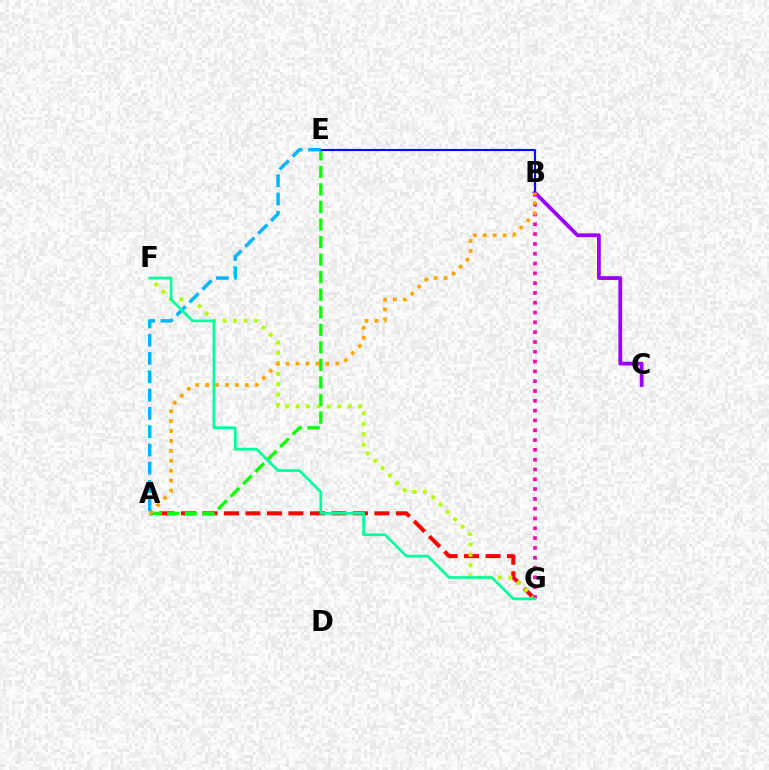{('B', 'C'): [{'color': '#9b00ff', 'line_style': 'solid', 'thickness': 2.72}], ('A', 'G'): [{'color': '#ff0000', 'line_style': 'dashed', 'thickness': 2.92}], ('F', 'G'): [{'color': '#b3ff00', 'line_style': 'dotted', 'thickness': 2.83}, {'color': '#00ff9d', 'line_style': 'solid', 'thickness': 1.96}], ('B', 'G'): [{'color': '#ff00bd', 'line_style': 'dotted', 'thickness': 2.66}], ('A', 'E'): [{'color': '#08ff00', 'line_style': 'dashed', 'thickness': 2.38}, {'color': '#00b5ff', 'line_style': 'dashed', 'thickness': 2.48}], ('B', 'E'): [{'color': '#0010ff', 'line_style': 'solid', 'thickness': 1.53}], ('A', 'B'): [{'color': '#ffa500', 'line_style': 'dotted', 'thickness': 2.7}]}